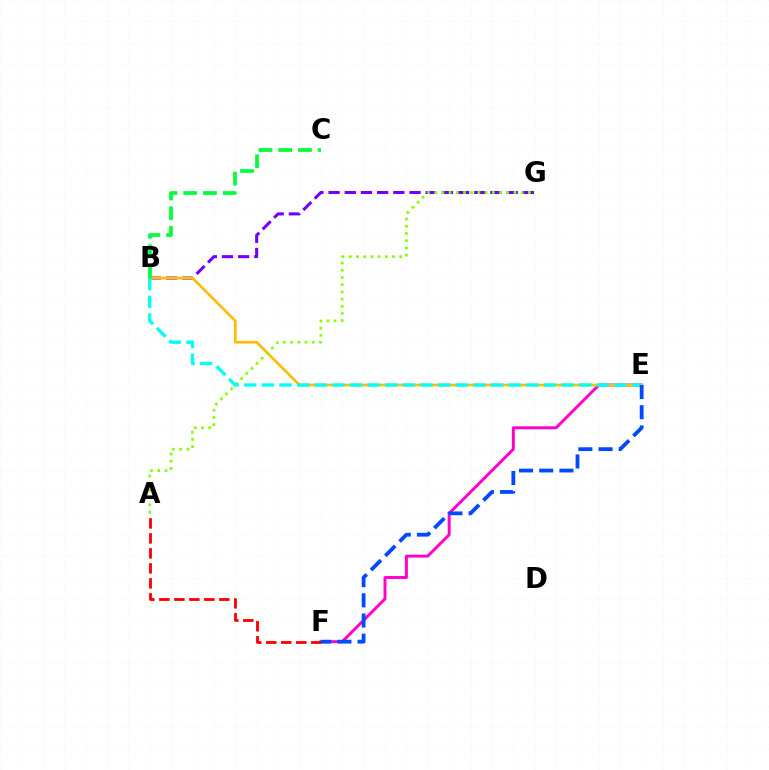{('E', 'F'): [{'color': '#ff00cf', 'line_style': 'solid', 'thickness': 2.12}, {'color': '#004bff', 'line_style': 'dashed', 'thickness': 2.74}], ('B', 'G'): [{'color': '#7200ff', 'line_style': 'dashed', 'thickness': 2.2}], ('B', 'E'): [{'color': '#ffbd00', 'line_style': 'solid', 'thickness': 1.94}, {'color': '#00fff6', 'line_style': 'dashed', 'thickness': 2.39}], ('B', 'C'): [{'color': '#00ff39', 'line_style': 'dashed', 'thickness': 2.68}], ('A', 'G'): [{'color': '#84ff00', 'line_style': 'dotted', 'thickness': 1.96}], ('A', 'F'): [{'color': '#ff0000', 'line_style': 'dashed', 'thickness': 2.04}]}